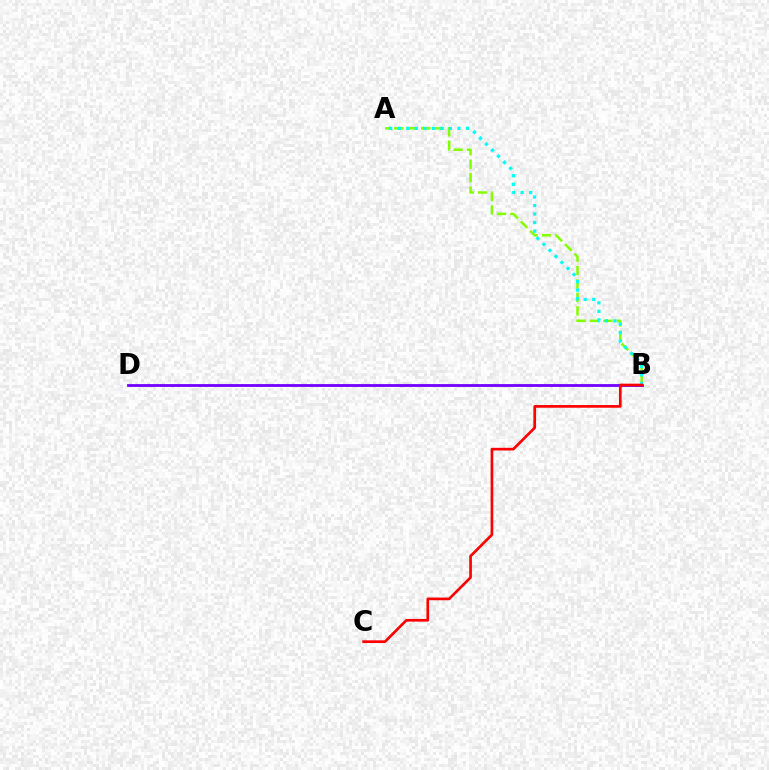{('B', 'D'): [{'color': '#7200ff', 'line_style': 'solid', 'thickness': 2.01}], ('A', 'B'): [{'color': '#84ff00', 'line_style': 'dashed', 'thickness': 1.83}, {'color': '#00fff6', 'line_style': 'dotted', 'thickness': 2.32}], ('B', 'C'): [{'color': '#ff0000', 'line_style': 'solid', 'thickness': 1.93}]}